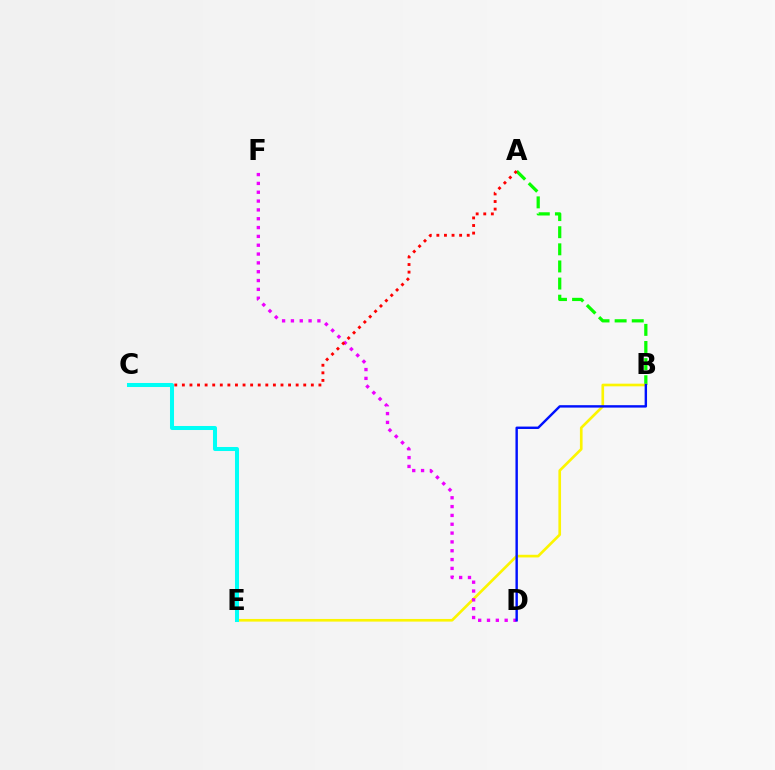{('A', 'B'): [{'color': '#08ff00', 'line_style': 'dashed', 'thickness': 2.33}], ('B', 'E'): [{'color': '#fcf500', 'line_style': 'solid', 'thickness': 1.91}], ('D', 'F'): [{'color': '#ee00ff', 'line_style': 'dotted', 'thickness': 2.4}], ('B', 'D'): [{'color': '#0010ff', 'line_style': 'solid', 'thickness': 1.74}], ('A', 'C'): [{'color': '#ff0000', 'line_style': 'dotted', 'thickness': 2.06}], ('C', 'E'): [{'color': '#00fff6', 'line_style': 'solid', 'thickness': 2.9}]}